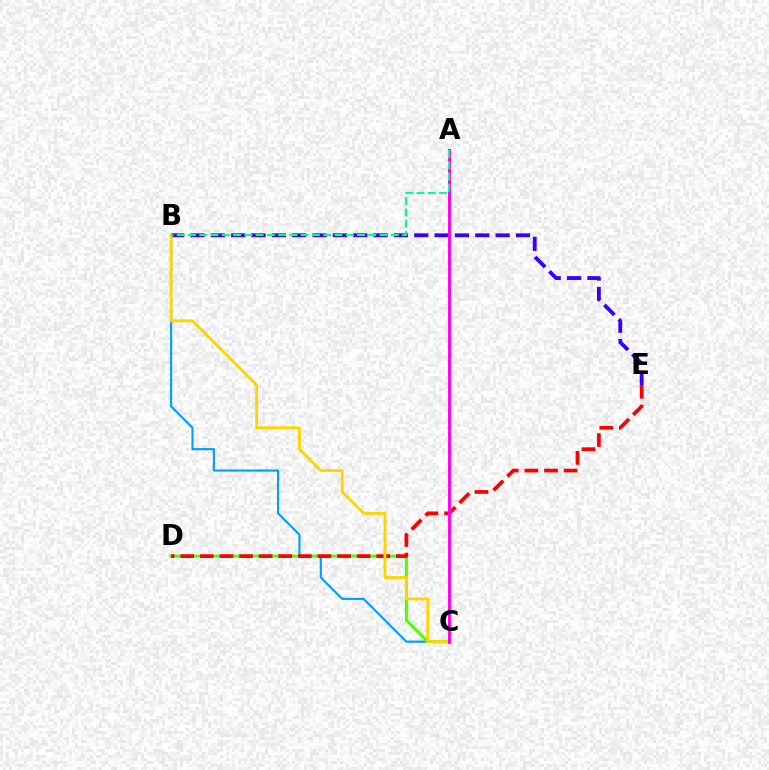{('B', 'C'): [{'color': '#009eff', 'line_style': 'solid', 'thickness': 1.53}, {'color': '#ffd500', 'line_style': 'solid', 'thickness': 2.05}], ('C', 'D'): [{'color': '#4fff00', 'line_style': 'solid', 'thickness': 2.15}], ('B', 'E'): [{'color': '#3700ff', 'line_style': 'dashed', 'thickness': 2.76}], ('D', 'E'): [{'color': '#ff0000', 'line_style': 'dashed', 'thickness': 2.66}], ('A', 'C'): [{'color': '#ff00ed', 'line_style': 'solid', 'thickness': 2.09}], ('A', 'B'): [{'color': '#00ff86', 'line_style': 'dashed', 'thickness': 1.53}]}